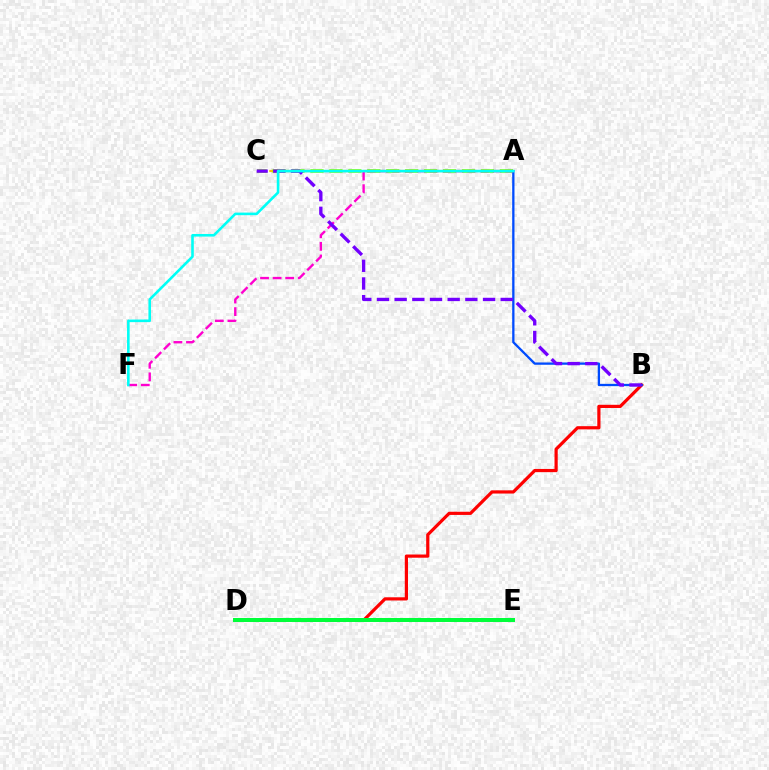{('A', 'C'): [{'color': '#ffbd00', 'line_style': 'dashed', 'thickness': 1.6}, {'color': '#84ff00', 'line_style': 'dashed', 'thickness': 2.57}], ('B', 'D'): [{'color': '#ff0000', 'line_style': 'solid', 'thickness': 2.31}], ('A', 'B'): [{'color': '#004bff', 'line_style': 'solid', 'thickness': 1.66}], ('A', 'F'): [{'color': '#ff00cf', 'line_style': 'dashed', 'thickness': 1.71}, {'color': '#00fff6', 'line_style': 'solid', 'thickness': 1.87}], ('B', 'C'): [{'color': '#7200ff', 'line_style': 'dashed', 'thickness': 2.4}], ('D', 'E'): [{'color': '#00ff39', 'line_style': 'solid', 'thickness': 2.87}]}